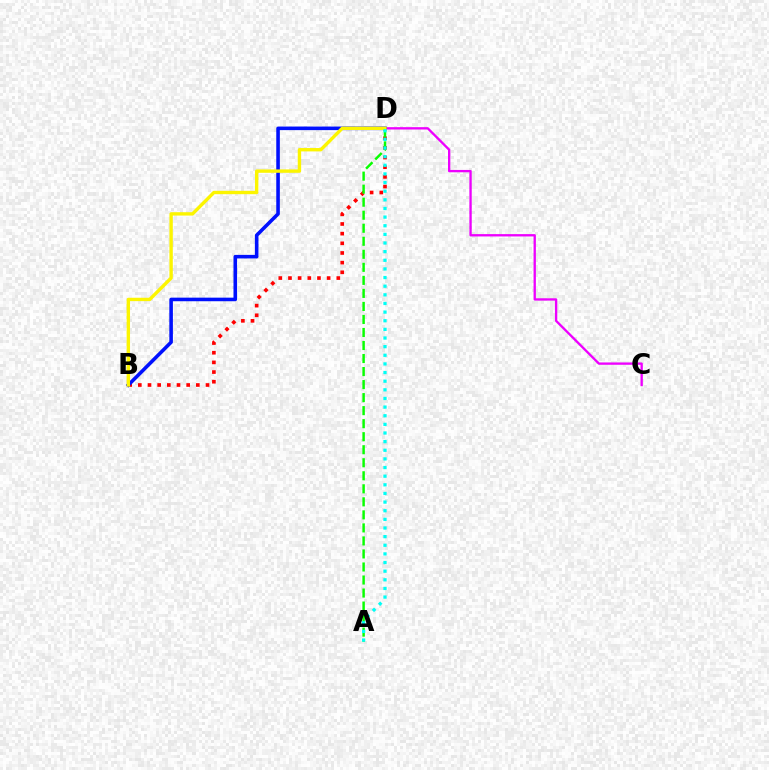{('C', 'D'): [{'color': '#ee00ff', 'line_style': 'solid', 'thickness': 1.68}], ('B', 'D'): [{'color': '#ff0000', 'line_style': 'dotted', 'thickness': 2.63}, {'color': '#0010ff', 'line_style': 'solid', 'thickness': 2.58}, {'color': '#fcf500', 'line_style': 'solid', 'thickness': 2.43}], ('A', 'D'): [{'color': '#08ff00', 'line_style': 'dashed', 'thickness': 1.77}, {'color': '#00fff6', 'line_style': 'dotted', 'thickness': 2.35}]}